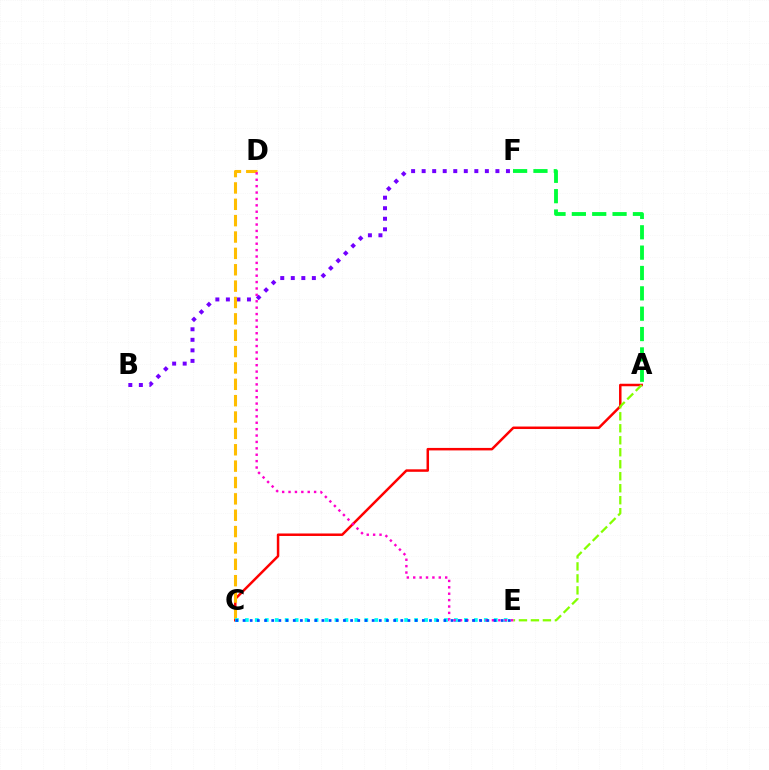{('A', 'C'): [{'color': '#ff0000', 'line_style': 'solid', 'thickness': 1.79}], ('A', 'F'): [{'color': '#00ff39', 'line_style': 'dashed', 'thickness': 2.76}], ('B', 'F'): [{'color': '#7200ff', 'line_style': 'dotted', 'thickness': 2.86}], ('A', 'E'): [{'color': '#84ff00', 'line_style': 'dashed', 'thickness': 1.63}], ('C', 'D'): [{'color': '#ffbd00', 'line_style': 'dashed', 'thickness': 2.22}], ('C', 'E'): [{'color': '#00fff6', 'line_style': 'dotted', 'thickness': 2.71}, {'color': '#004bff', 'line_style': 'dotted', 'thickness': 1.95}], ('D', 'E'): [{'color': '#ff00cf', 'line_style': 'dotted', 'thickness': 1.74}]}